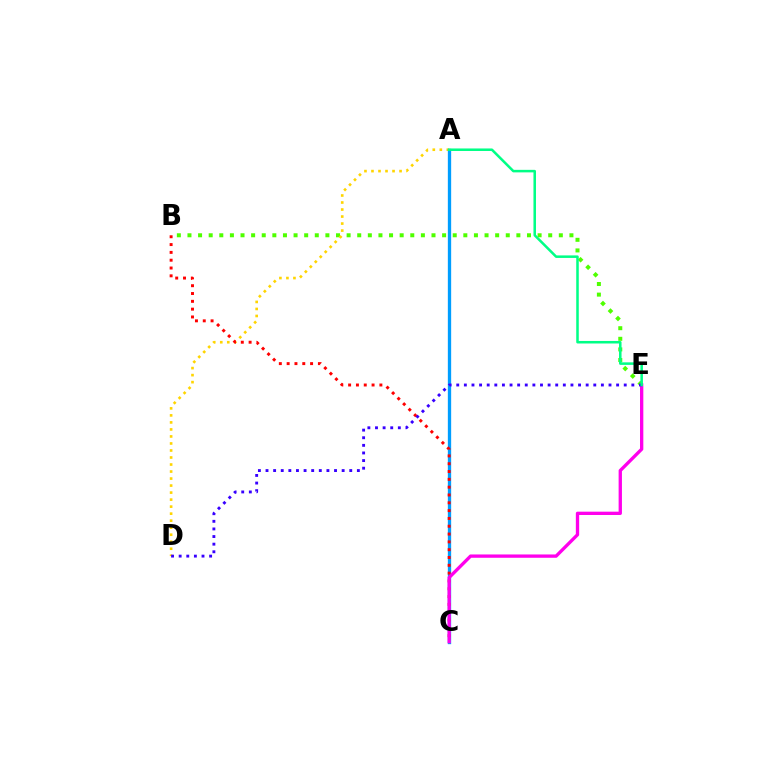{('B', 'E'): [{'color': '#4fff00', 'line_style': 'dotted', 'thickness': 2.88}], ('A', 'D'): [{'color': '#ffd500', 'line_style': 'dotted', 'thickness': 1.91}], ('A', 'C'): [{'color': '#009eff', 'line_style': 'solid', 'thickness': 2.39}], ('B', 'C'): [{'color': '#ff0000', 'line_style': 'dotted', 'thickness': 2.12}], ('C', 'E'): [{'color': '#ff00ed', 'line_style': 'solid', 'thickness': 2.39}], ('D', 'E'): [{'color': '#3700ff', 'line_style': 'dotted', 'thickness': 2.07}], ('A', 'E'): [{'color': '#00ff86', 'line_style': 'solid', 'thickness': 1.82}]}